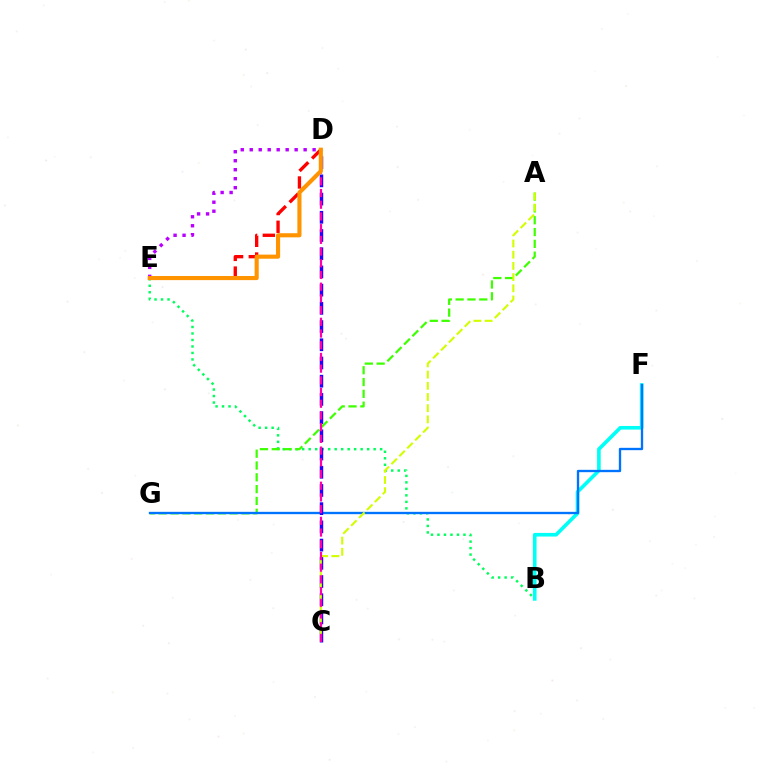{('B', 'E'): [{'color': '#00ff5c', 'line_style': 'dotted', 'thickness': 1.76}], ('B', 'F'): [{'color': '#00fff6', 'line_style': 'solid', 'thickness': 2.62}], ('A', 'G'): [{'color': '#3dff00', 'line_style': 'dashed', 'thickness': 1.6}], ('D', 'E'): [{'color': '#ff0000', 'line_style': 'dashed', 'thickness': 2.41}, {'color': '#b900ff', 'line_style': 'dotted', 'thickness': 2.44}, {'color': '#ff9400', 'line_style': 'solid', 'thickness': 2.96}], ('F', 'G'): [{'color': '#0074ff', 'line_style': 'solid', 'thickness': 1.69}], ('C', 'D'): [{'color': '#2500ff', 'line_style': 'dashed', 'thickness': 2.47}, {'color': '#ff00ac', 'line_style': 'dashed', 'thickness': 1.59}], ('A', 'C'): [{'color': '#d1ff00', 'line_style': 'dashed', 'thickness': 1.52}]}